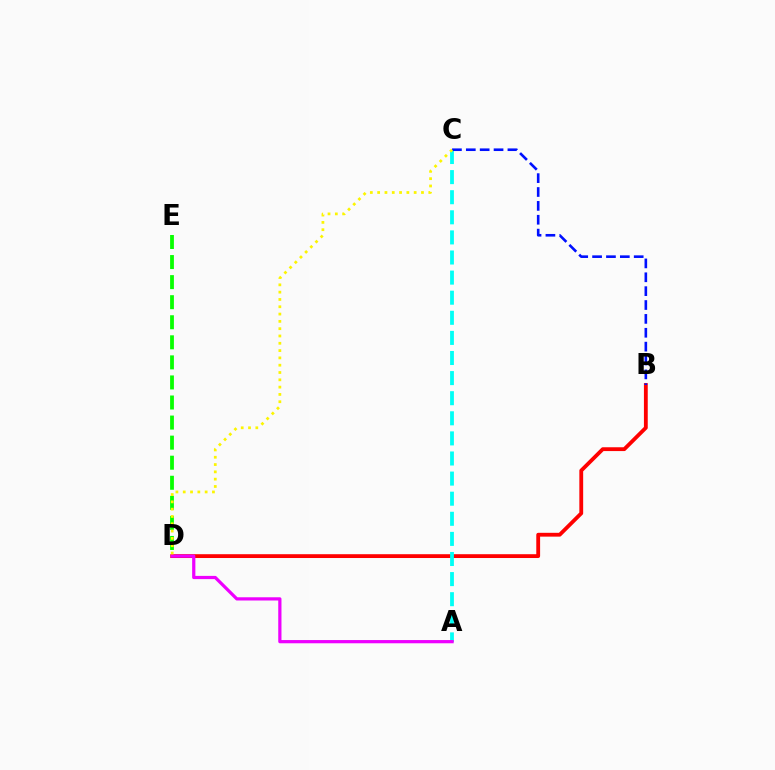{('B', 'D'): [{'color': '#ff0000', 'line_style': 'solid', 'thickness': 2.75}], ('A', 'C'): [{'color': '#00fff6', 'line_style': 'dashed', 'thickness': 2.73}], ('D', 'E'): [{'color': '#08ff00', 'line_style': 'dashed', 'thickness': 2.73}], ('B', 'C'): [{'color': '#0010ff', 'line_style': 'dashed', 'thickness': 1.88}], ('A', 'D'): [{'color': '#ee00ff', 'line_style': 'solid', 'thickness': 2.32}], ('C', 'D'): [{'color': '#fcf500', 'line_style': 'dotted', 'thickness': 1.98}]}